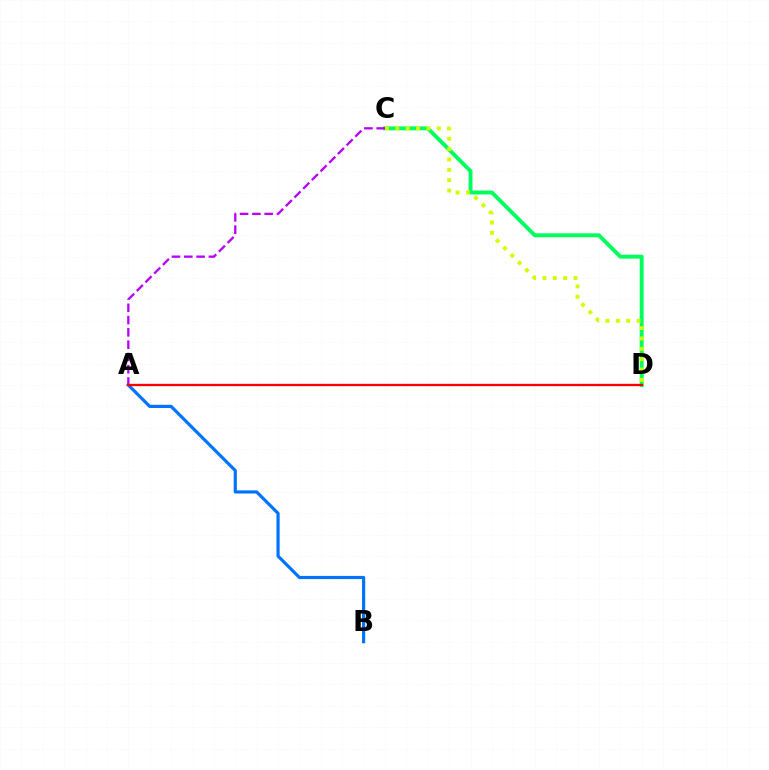{('C', 'D'): [{'color': '#00ff5c', 'line_style': 'solid', 'thickness': 2.81}, {'color': '#d1ff00', 'line_style': 'dotted', 'thickness': 2.82}], ('A', 'B'): [{'color': '#0074ff', 'line_style': 'solid', 'thickness': 2.29}], ('A', 'C'): [{'color': '#b900ff', 'line_style': 'dashed', 'thickness': 1.67}], ('A', 'D'): [{'color': '#ff0000', 'line_style': 'solid', 'thickness': 1.68}]}